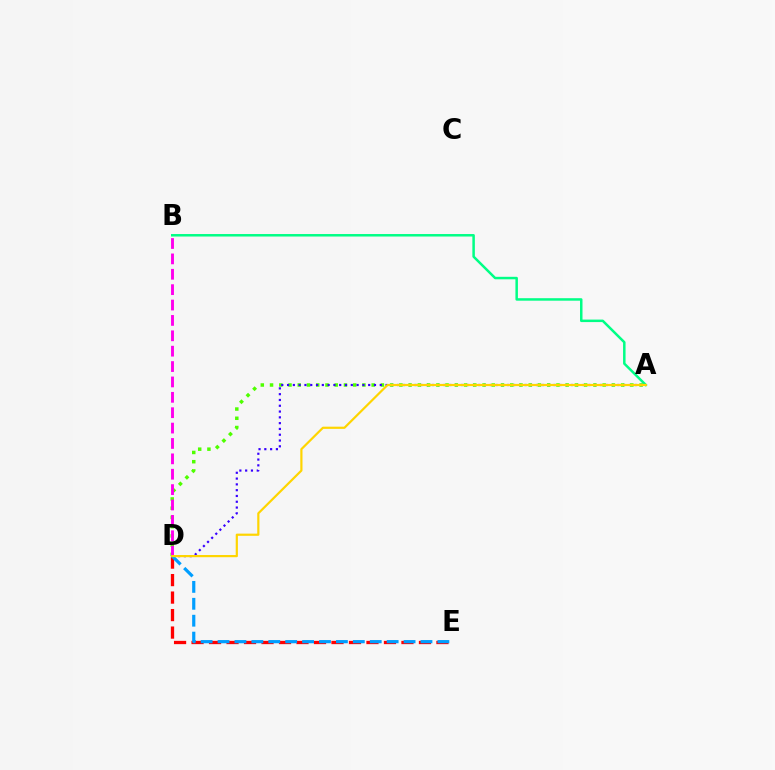{('A', 'B'): [{'color': '#00ff86', 'line_style': 'solid', 'thickness': 1.8}], ('A', 'D'): [{'color': '#4fff00', 'line_style': 'dotted', 'thickness': 2.51}, {'color': '#3700ff', 'line_style': 'dotted', 'thickness': 1.57}, {'color': '#ffd500', 'line_style': 'solid', 'thickness': 1.58}], ('D', 'E'): [{'color': '#ff0000', 'line_style': 'dashed', 'thickness': 2.38}, {'color': '#009eff', 'line_style': 'dashed', 'thickness': 2.3}], ('B', 'D'): [{'color': '#ff00ed', 'line_style': 'dashed', 'thickness': 2.09}]}